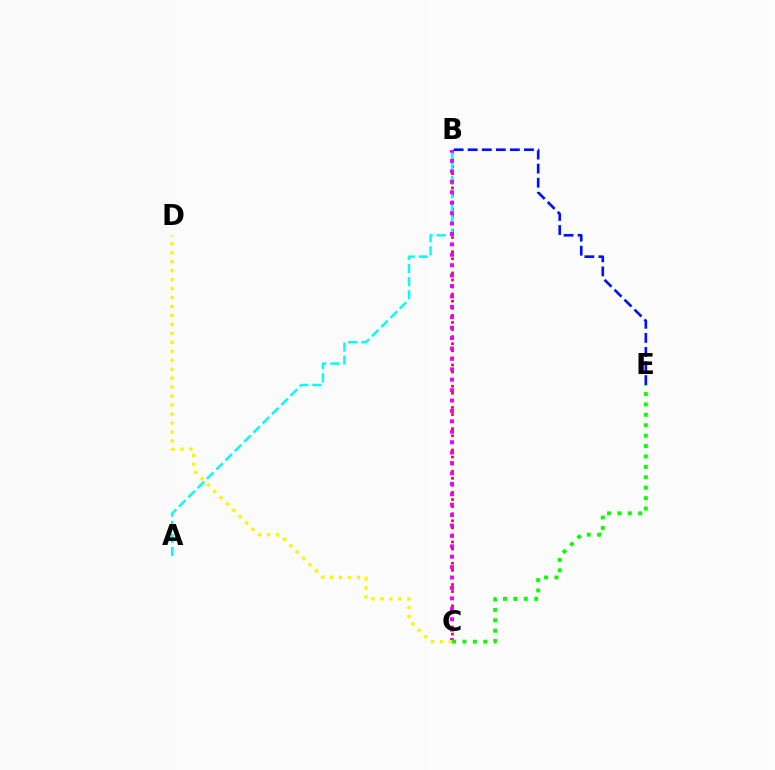{('B', 'C'): [{'color': '#ff0000', 'line_style': 'dotted', 'thickness': 1.92}, {'color': '#ee00ff', 'line_style': 'dotted', 'thickness': 2.83}], ('A', 'B'): [{'color': '#00fff6', 'line_style': 'dashed', 'thickness': 1.78}], ('B', 'E'): [{'color': '#0010ff', 'line_style': 'dashed', 'thickness': 1.91}], ('C', 'E'): [{'color': '#08ff00', 'line_style': 'dotted', 'thickness': 2.83}], ('C', 'D'): [{'color': '#fcf500', 'line_style': 'dotted', 'thickness': 2.44}]}